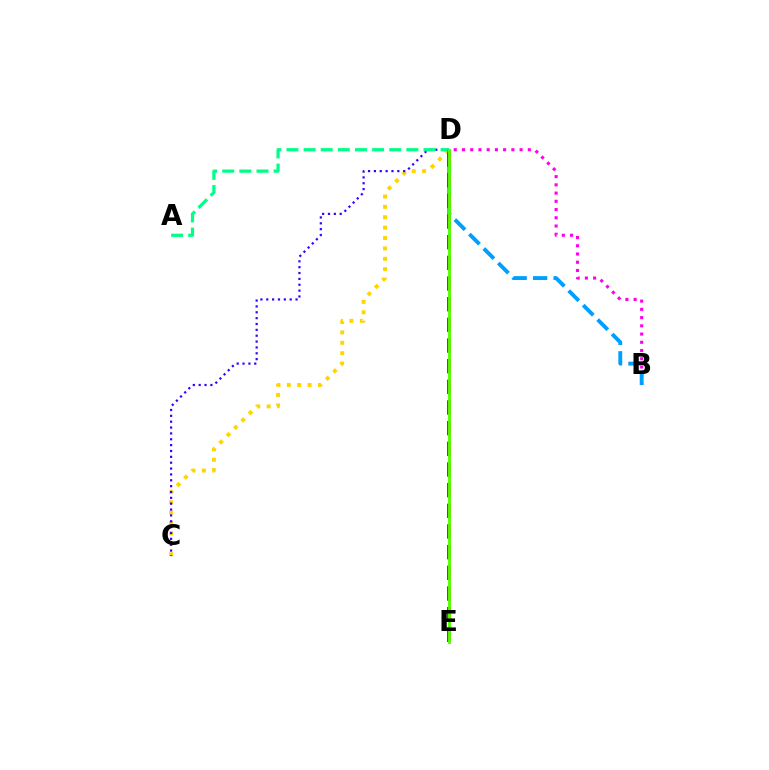{('C', 'D'): [{'color': '#ffd500', 'line_style': 'dotted', 'thickness': 2.82}, {'color': '#3700ff', 'line_style': 'dotted', 'thickness': 1.59}], ('B', 'D'): [{'color': '#ff00ed', 'line_style': 'dotted', 'thickness': 2.24}, {'color': '#009eff', 'line_style': 'dashed', 'thickness': 2.78}], ('A', 'D'): [{'color': '#00ff86', 'line_style': 'dashed', 'thickness': 2.33}], ('D', 'E'): [{'color': '#ff0000', 'line_style': 'dashed', 'thickness': 2.81}, {'color': '#4fff00', 'line_style': 'solid', 'thickness': 2.06}]}